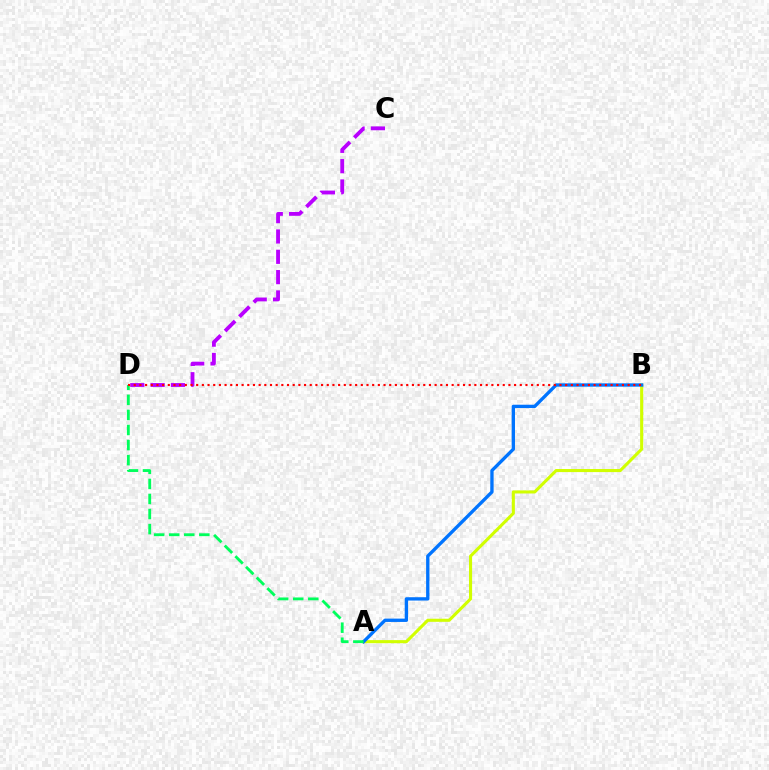{('C', 'D'): [{'color': '#b900ff', 'line_style': 'dashed', 'thickness': 2.76}], ('A', 'B'): [{'color': '#d1ff00', 'line_style': 'solid', 'thickness': 2.22}, {'color': '#0074ff', 'line_style': 'solid', 'thickness': 2.4}], ('A', 'D'): [{'color': '#00ff5c', 'line_style': 'dashed', 'thickness': 2.05}], ('B', 'D'): [{'color': '#ff0000', 'line_style': 'dotted', 'thickness': 1.54}]}